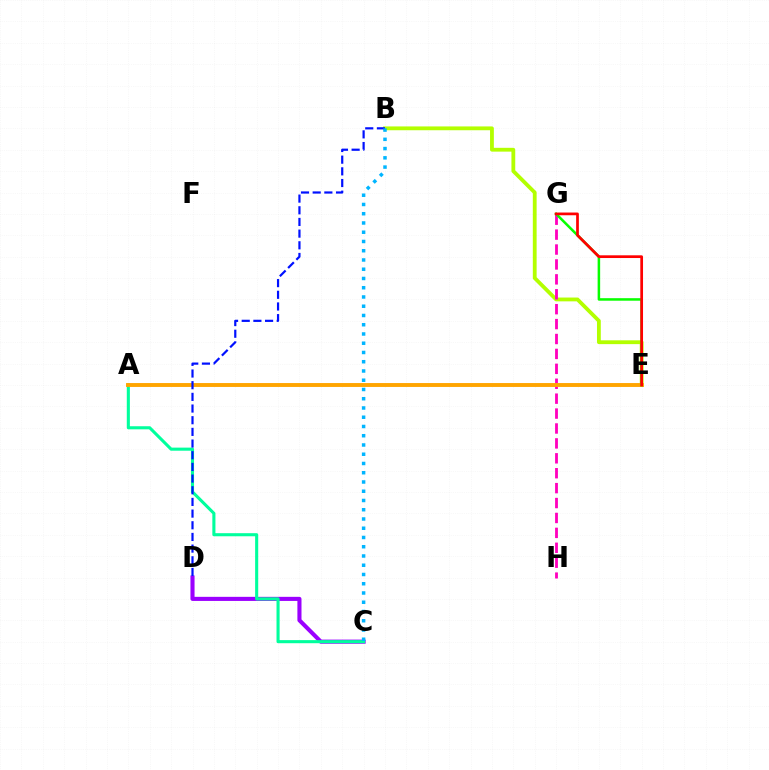{('C', 'D'): [{'color': '#9b00ff', 'line_style': 'solid', 'thickness': 2.95}], ('B', 'E'): [{'color': '#b3ff00', 'line_style': 'solid', 'thickness': 2.75}], ('G', 'H'): [{'color': '#ff00bd', 'line_style': 'dashed', 'thickness': 2.03}], ('A', 'C'): [{'color': '#00ff9d', 'line_style': 'solid', 'thickness': 2.22}], ('A', 'E'): [{'color': '#ffa500', 'line_style': 'solid', 'thickness': 2.8}], ('B', 'D'): [{'color': '#0010ff', 'line_style': 'dashed', 'thickness': 1.59}], ('E', 'G'): [{'color': '#08ff00', 'line_style': 'solid', 'thickness': 1.82}, {'color': '#ff0000', 'line_style': 'solid', 'thickness': 1.96}], ('B', 'C'): [{'color': '#00b5ff', 'line_style': 'dotted', 'thickness': 2.51}]}